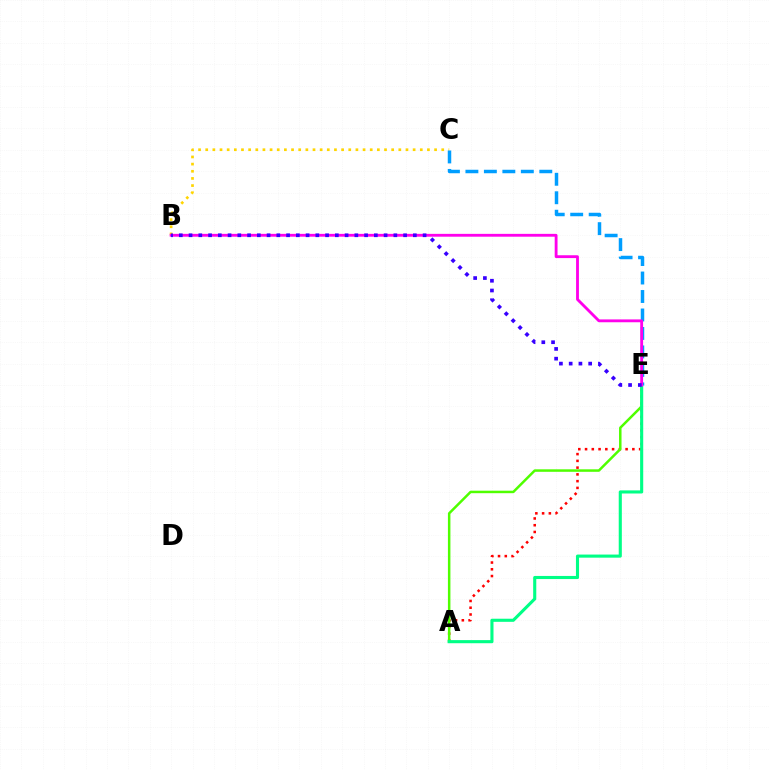{('A', 'E'): [{'color': '#ff0000', 'line_style': 'dotted', 'thickness': 1.84}, {'color': '#4fff00', 'line_style': 'solid', 'thickness': 1.8}, {'color': '#00ff86', 'line_style': 'solid', 'thickness': 2.23}], ('B', 'C'): [{'color': '#ffd500', 'line_style': 'dotted', 'thickness': 1.94}], ('C', 'E'): [{'color': '#009eff', 'line_style': 'dashed', 'thickness': 2.51}], ('B', 'E'): [{'color': '#ff00ed', 'line_style': 'solid', 'thickness': 2.04}, {'color': '#3700ff', 'line_style': 'dotted', 'thickness': 2.65}]}